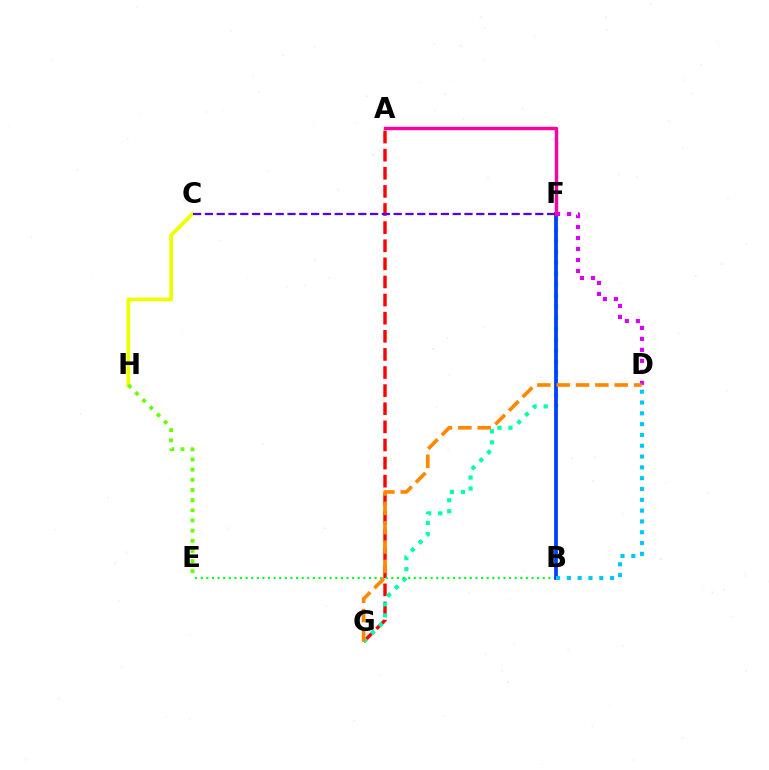{('D', 'F'): [{'color': '#d600ff', 'line_style': 'dotted', 'thickness': 2.99}], ('A', 'G'): [{'color': '#ff0000', 'line_style': 'dashed', 'thickness': 2.46}], ('F', 'G'): [{'color': '#00ffaf', 'line_style': 'dotted', 'thickness': 2.99}], ('C', 'H'): [{'color': '#eeff00', 'line_style': 'solid', 'thickness': 2.72}], ('B', 'E'): [{'color': '#00ff27', 'line_style': 'dotted', 'thickness': 1.52}], ('B', 'F'): [{'color': '#003fff', 'line_style': 'solid', 'thickness': 2.71}], ('C', 'F'): [{'color': '#4f00ff', 'line_style': 'dashed', 'thickness': 1.6}], ('E', 'H'): [{'color': '#66ff00', 'line_style': 'dotted', 'thickness': 2.76}], ('D', 'G'): [{'color': '#ff8800', 'line_style': 'dashed', 'thickness': 2.63}], ('B', 'D'): [{'color': '#00c7ff', 'line_style': 'dotted', 'thickness': 2.94}], ('A', 'F'): [{'color': '#ff00a0', 'line_style': 'solid', 'thickness': 2.46}]}